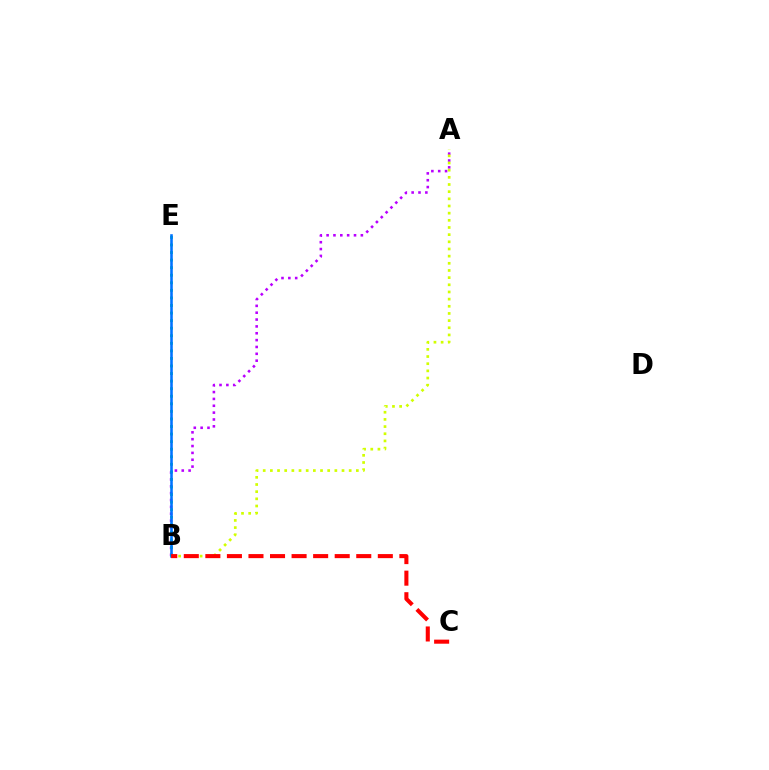{('A', 'B'): [{'color': '#b900ff', 'line_style': 'dotted', 'thickness': 1.86}, {'color': '#d1ff00', 'line_style': 'dotted', 'thickness': 1.95}], ('B', 'E'): [{'color': '#00ff5c', 'line_style': 'dotted', 'thickness': 2.05}, {'color': '#0074ff', 'line_style': 'solid', 'thickness': 1.85}], ('B', 'C'): [{'color': '#ff0000', 'line_style': 'dashed', 'thickness': 2.93}]}